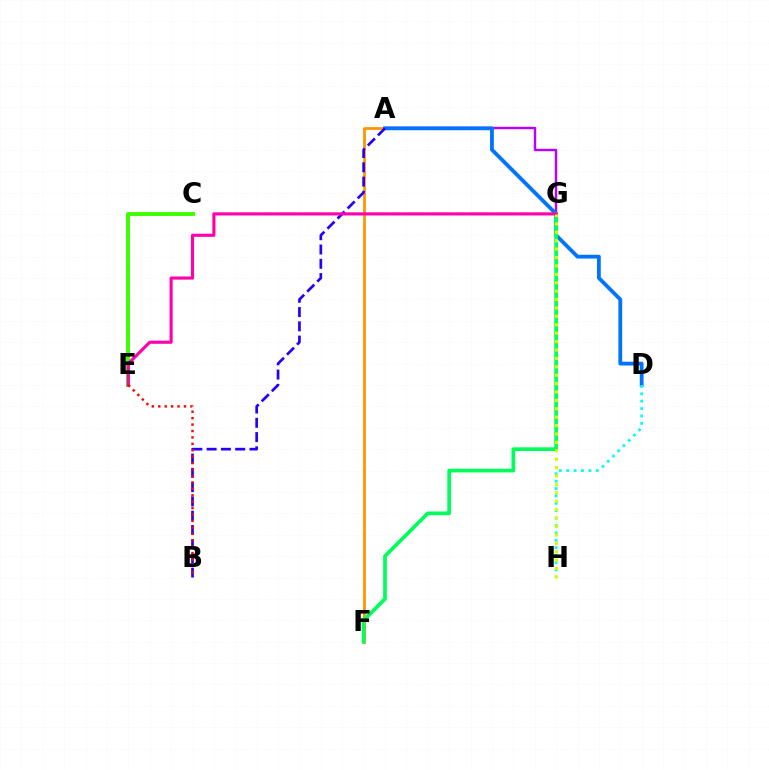{('A', 'G'): [{'color': '#b900ff', 'line_style': 'solid', 'thickness': 1.75}], ('A', 'F'): [{'color': '#ff9400', 'line_style': 'solid', 'thickness': 1.98}], ('A', 'D'): [{'color': '#0074ff', 'line_style': 'solid', 'thickness': 2.74}], ('D', 'H'): [{'color': '#00fff6', 'line_style': 'dotted', 'thickness': 2.01}], ('A', 'B'): [{'color': '#2500ff', 'line_style': 'dashed', 'thickness': 1.94}], ('C', 'E'): [{'color': '#3dff00', 'line_style': 'solid', 'thickness': 2.82}], ('F', 'G'): [{'color': '#00ff5c', 'line_style': 'solid', 'thickness': 2.67}], ('E', 'G'): [{'color': '#ff00ac', 'line_style': 'solid', 'thickness': 2.25}], ('B', 'E'): [{'color': '#ff0000', 'line_style': 'dotted', 'thickness': 1.75}], ('G', 'H'): [{'color': '#d1ff00', 'line_style': 'dotted', 'thickness': 2.28}]}